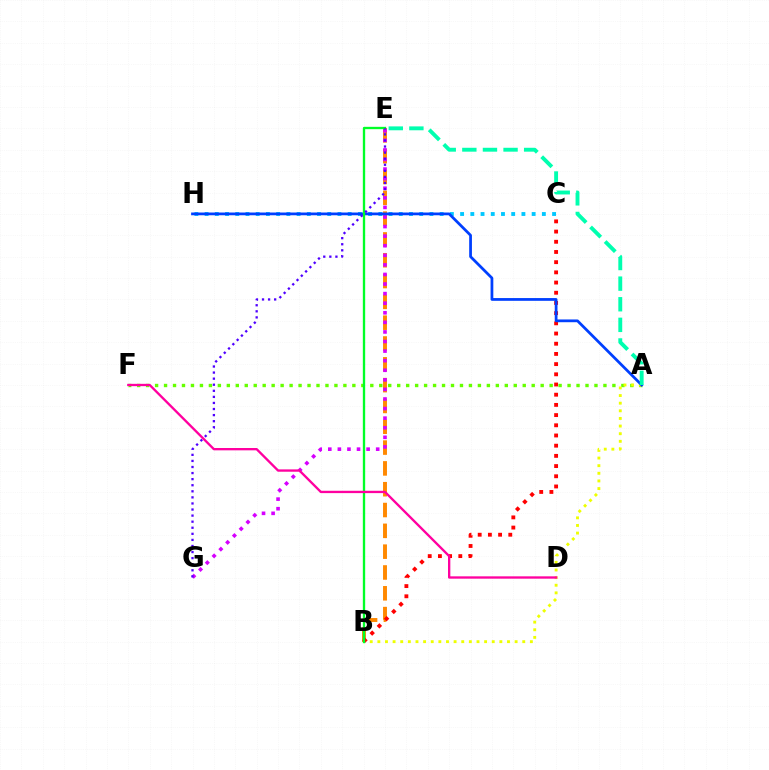{('A', 'F'): [{'color': '#66ff00', 'line_style': 'dotted', 'thickness': 2.44}], ('B', 'E'): [{'color': '#ff8800', 'line_style': 'dashed', 'thickness': 2.83}, {'color': '#00ff27', 'line_style': 'solid', 'thickness': 1.68}], ('B', 'C'): [{'color': '#ff0000', 'line_style': 'dotted', 'thickness': 2.77}], ('E', 'G'): [{'color': '#d600ff', 'line_style': 'dotted', 'thickness': 2.6}, {'color': '#4f00ff', 'line_style': 'dotted', 'thickness': 1.65}], ('A', 'B'): [{'color': '#eeff00', 'line_style': 'dotted', 'thickness': 2.07}], ('C', 'H'): [{'color': '#00c7ff', 'line_style': 'dotted', 'thickness': 2.78}], ('A', 'H'): [{'color': '#003fff', 'line_style': 'solid', 'thickness': 1.98}], ('A', 'E'): [{'color': '#00ffaf', 'line_style': 'dashed', 'thickness': 2.8}], ('D', 'F'): [{'color': '#ff00a0', 'line_style': 'solid', 'thickness': 1.68}]}